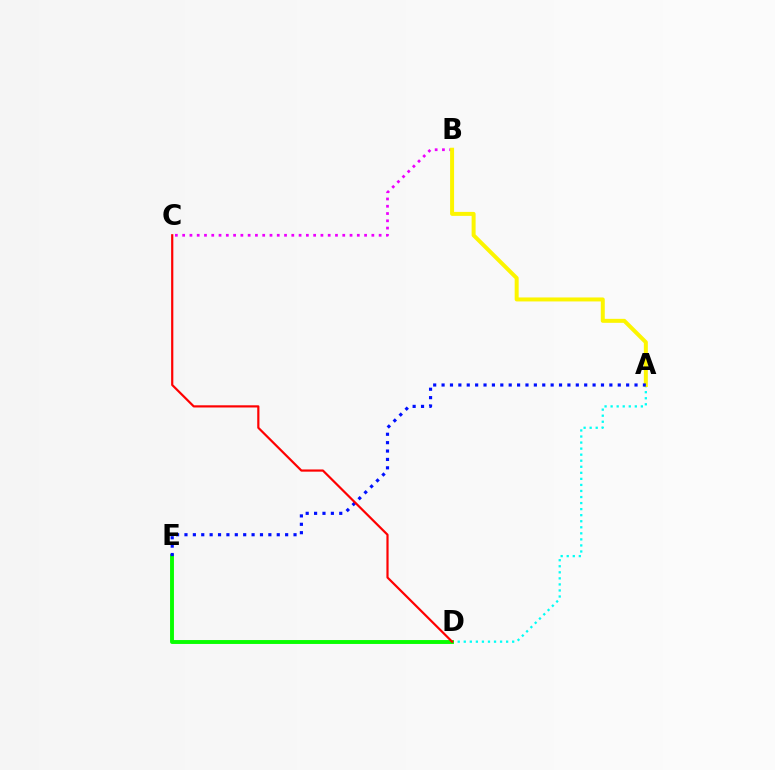{('A', 'D'): [{'color': '#00fff6', 'line_style': 'dotted', 'thickness': 1.64}], ('D', 'E'): [{'color': '#08ff00', 'line_style': 'solid', 'thickness': 2.81}], ('B', 'C'): [{'color': '#ee00ff', 'line_style': 'dotted', 'thickness': 1.98}], ('A', 'B'): [{'color': '#fcf500', 'line_style': 'solid', 'thickness': 2.87}], ('A', 'E'): [{'color': '#0010ff', 'line_style': 'dotted', 'thickness': 2.28}], ('C', 'D'): [{'color': '#ff0000', 'line_style': 'solid', 'thickness': 1.58}]}